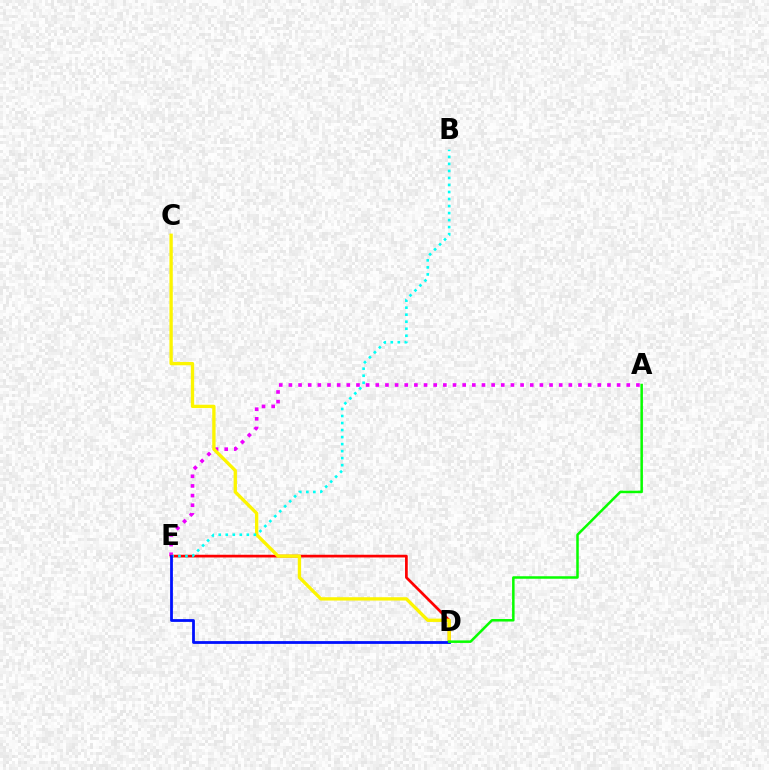{('A', 'E'): [{'color': '#ee00ff', 'line_style': 'dotted', 'thickness': 2.62}], ('D', 'E'): [{'color': '#ff0000', 'line_style': 'solid', 'thickness': 1.95}, {'color': '#0010ff', 'line_style': 'solid', 'thickness': 2.01}], ('C', 'D'): [{'color': '#fcf500', 'line_style': 'solid', 'thickness': 2.4}], ('B', 'E'): [{'color': '#00fff6', 'line_style': 'dotted', 'thickness': 1.91}], ('A', 'D'): [{'color': '#08ff00', 'line_style': 'solid', 'thickness': 1.81}]}